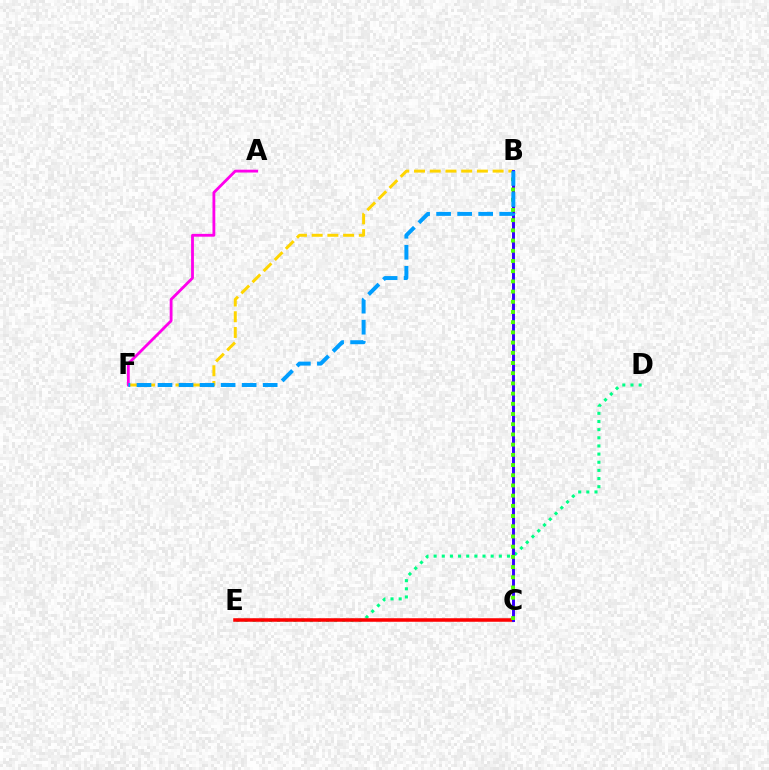{('D', 'E'): [{'color': '#00ff86', 'line_style': 'dotted', 'thickness': 2.21}], ('B', 'F'): [{'color': '#ffd500', 'line_style': 'dashed', 'thickness': 2.14}, {'color': '#009eff', 'line_style': 'dashed', 'thickness': 2.86}], ('A', 'F'): [{'color': '#ff00ed', 'line_style': 'solid', 'thickness': 2.03}], ('C', 'E'): [{'color': '#ff0000', 'line_style': 'solid', 'thickness': 2.55}], ('B', 'C'): [{'color': '#3700ff', 'line_style': 'solid', 'thickness': 2.11}, {'color': '#4fff00', 'line_style': 'dotted', 'thickness': 2.77}]}